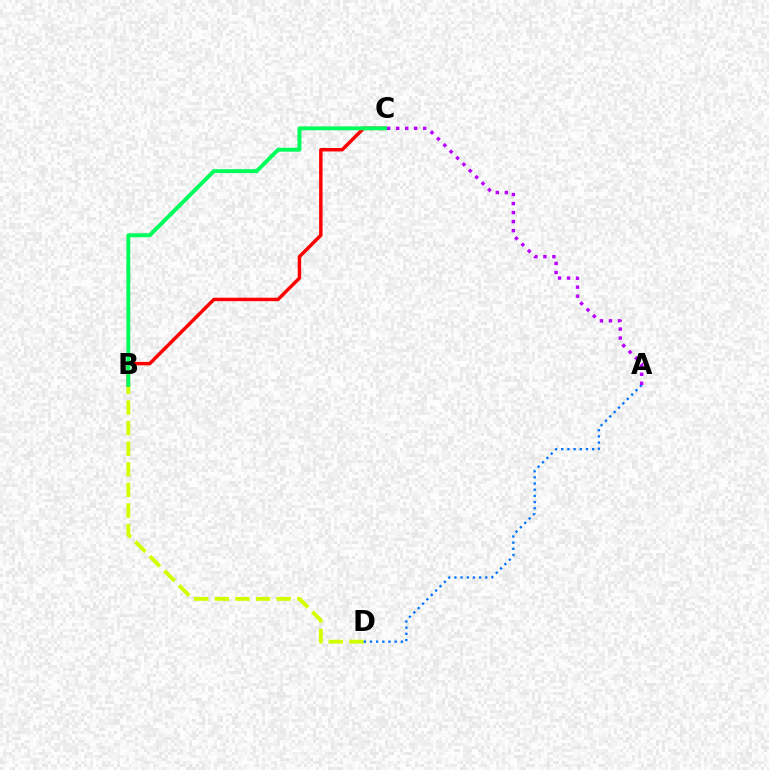{('B', 'D'): [{'color': '#d1ff00', 'line_style': 'dashed', 'thickness': 2.8}], ('A', 'D'): [{'color': '#0074ff', 'line_style': 'dotted', 'thickness': 1.68}], ('B', 'C'): [{'color': '#ff0000', 'line_style': 'solid', 'thickness': 2.48}, {'color': '#00ff5c', 'line_style': 'solid', 'thickness': 2.84}], ('A', 'C'): [{'color': '#b900ff', 'line_style': 'dotted', 'thickness': 2.45}]}